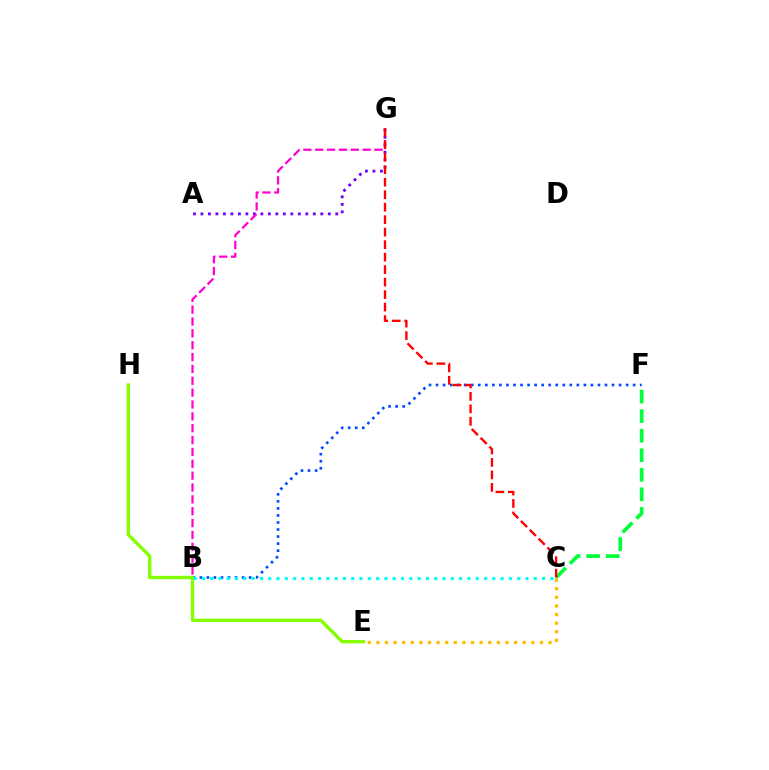{('B', 'F'): [{'color': '#004bff', 'line_style': 'dotted', 'thickness': 1.91}], ('A', 'G'): [{'color': '#7200ff', 'line_style': 'dotted', 'thickness': 2.04}], ('C', 'F'): [{'color': '#00ff39', 'line_style': 'dashed', 'thickness': 2.66}], ('C', 'E'): [{'color': '#ffbd00', 'line_style': 'dotted', 'thickness': 2.34}], ('B', 'G'): [{'color': '#ff00cf', 'line_style': 'dashed', 'thickness': 1.61}], ('C', 'G'): [{'color': '#ff0000', 'line_style': 'dashed', 'thickness': 1.7}], ('E', 'H'): [{'color': '#84ff00', 'line_style': 'solid', 'thickness': 2.42}], ('B', 'C'): [{'color': '#00fff6', 'line_style': 'dotted', 'thickness': 2.25}]}